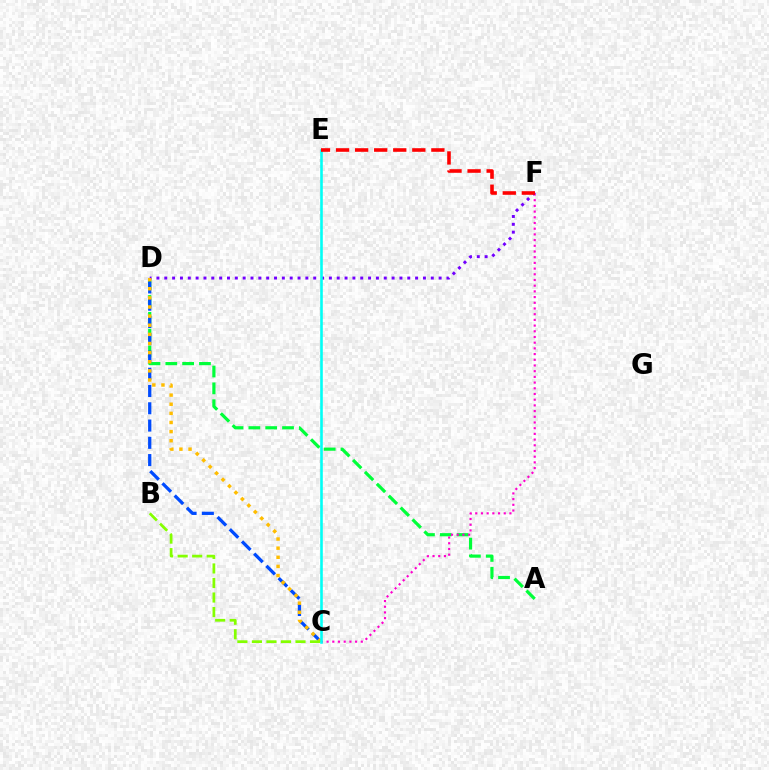{('A', 'D'): [{'color': '#00ff39', 'line_style': 'dashed', 'thickness': 2.29}], ('C', 'F'): [{'color': '#ff00cf', 'line_style': 'dotted', 'thickness': 1.55}], ('C', 'D'): [{'color': '#004bff', 'line_style': 'dashed', 'thickness': 2.35}, {'color': '#ffbd00', 'line_style': 'dotted', 'thickness': 2.48}], ('D', 'F'): [{'color': '#7200ff', 'line_style': 'dotted', 'thickness': 2.13}], ('B', 'C'): [{'color': '#84ff00', 'line_style': 'dashed', 'thickness': 1.97}], ('C', 'E'): [{'color': '#00fff6', 'line_style': 'solid', 'thickness': 1.87}], ('E', 'F'): [{'color': '#ff0000', 'line_style': 'dashed', 'thickness': 2.59}]}